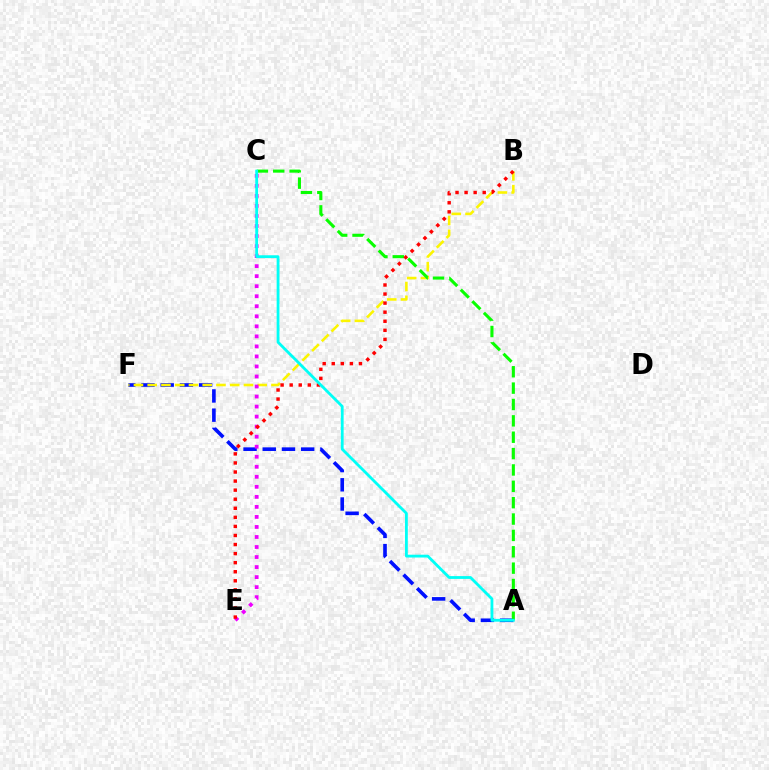{('A', 'F'): [{'color': '#0010ff', 'line_style': 'dashed', 'thickness': 2.61}], ('B', 'F'): [{'color': '#fcf500', 'line_style': 'dashed', 'thickness': 1.87}], ('A', 'C'): [{'color': '#08ff00', 'line_style': 'dashed', 'thickness': 2.22}, {'color': '#00fff6', 'line_style': 'solid', 'thickness': 2.02}], ('C', 'E'): [{'color': '#ee00ff', 'line_style': 'dotted', 'thickness': 2.73}], ('B', 'E'): [{'color': '#ff0000', 'line_style': 'dotted', 'thickness': 2.46}]}